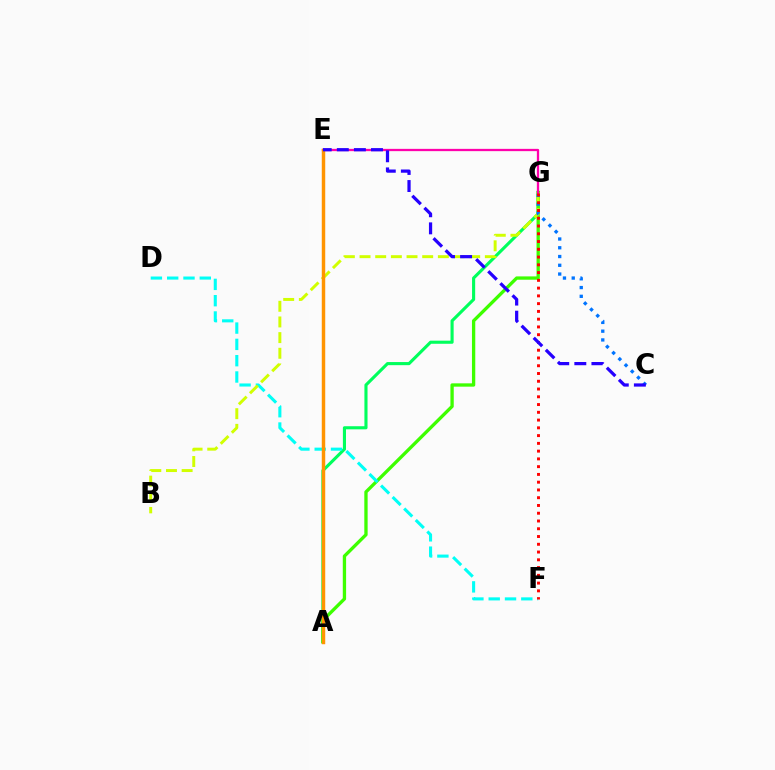{('A', 'G'): [{'color': '#00ff5c', 'line_style': 'solid', 'thickness': 2.24}, {'color': '#3dff00', 'line_style': 'solid', 'thickness': 2.39}], ('D', 'F'): [{'color': '#00fff6', 'line_style': 'dashed', 'thickness': 2.22}], ('B', 'G'): [{'color': '#d1ff00', 'line_style': 'dashed', 'thickness': 2.13}], ('C', 'G'): [{'color': '#0074ff', 'line_style': 'dotted', 'thickness': 2.38}], ('A', 'E'): [{'color': '#b900ff', 'line_style': 'dotted', 'thickness': 2.0}, {'color': '#ff9400', 'line_style': 'solid', 'thickness': 2.48}], ('E', 'G'): [{'color': '#ff00ac', 'line_style': 'solid', 'thickness': 1.64}], ('F', 'G'): [{'color': '#ff0000', 'line_style': 'dotted', 'thickness': 2.11}], ('C', 'E'): [{'color': '#2500ff', 'line_style': 'dashed', 'thickness': 2.32}]}